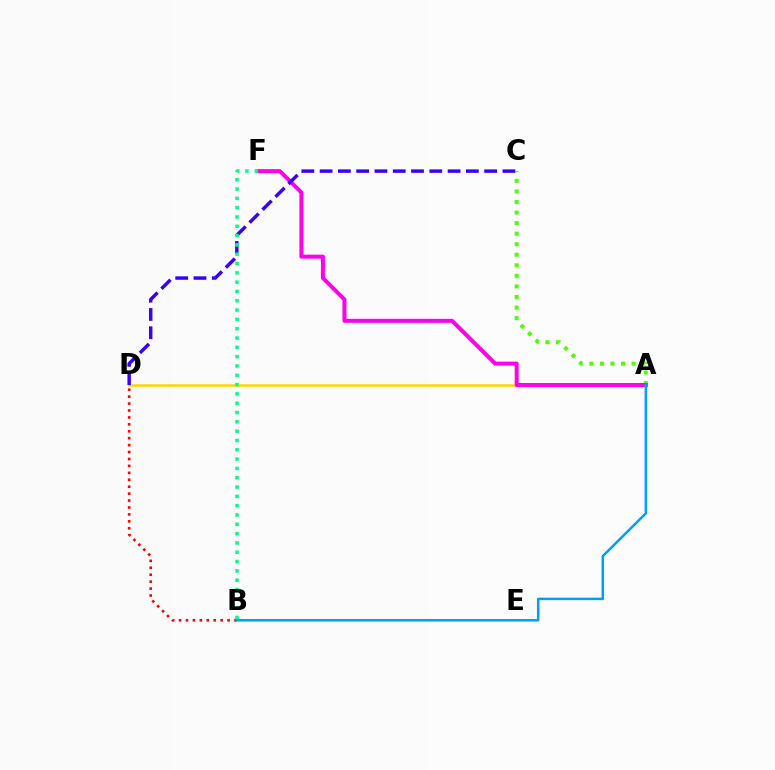{('A', 'D'): [{'color': '#ffd500', 'line_style': 'solid', 'thickness': 1.82}], ('A', 'C'): [{'color': '#4fff00', 'line_style': 'dotted', 'thickness': 2.87}], ('A', 'F'): [{'color': '#ff00ed', 'line_style': 'solid', 'thickness': 2.88}], ('B', 'D'): [{'color': '#ff0000', 'line_style': 'dotted', 'thickness': 1.88}], ('A', 'B'): [{'color': '#009eff', 'line_style': 'solid', 'thickness': 1.8}], ('C', 'D'): [{'color': '#3700ff', 'line_style': 'dashed', 'thickness': 2.48}], ('B', 'F'): [{'color': '#00ff86', 'line_style': 'dotted', 'thickness': 2.53}]}